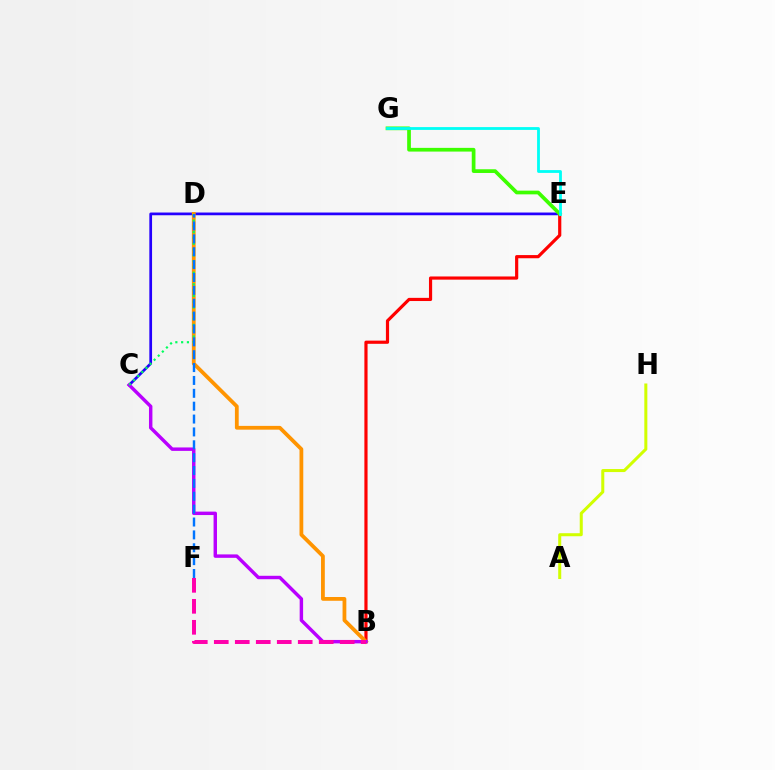{('C', 'E'): [{'color': '#2500ff', 'line_style': 'solid', 'thickness': 1.96}], ('B', 'E'): [{'color': '#ff0000', 'line_style': 'solid', 'thickness': 2.29}], ('E', 'G'): [{'color': '#3dff00', 'line_style': 'solid', 'thickness': 2.67}, {'color': '#00fff6', 'line_style': 'solid', 'thickness': 2.03}], ('B', 'D'): [{'color': '#ff9400', 'line_style': 'solid', 'thickness': 2.72}], ('B', 'C'): [{'color': '#b900ff', 'line_style': 'solid', 'thickness': 2.47}], ('B', 'F'): [{'color': '#ff00ac', 'line_style': 'dashed', 'thickness': 2.85}], ('A', 'H'): [{'color': '#d1ff00', 'line_style': 'solid', 'thickness': 2.18}], ('C', 'D'): [{'color': '#00ff5c', 'line_style': 'dotted', 'thickness': 1.57}], ('D', 'F'): [{'color': '#0074ff', 'line_style': 'dashed', 'thickness': 1.75}]}